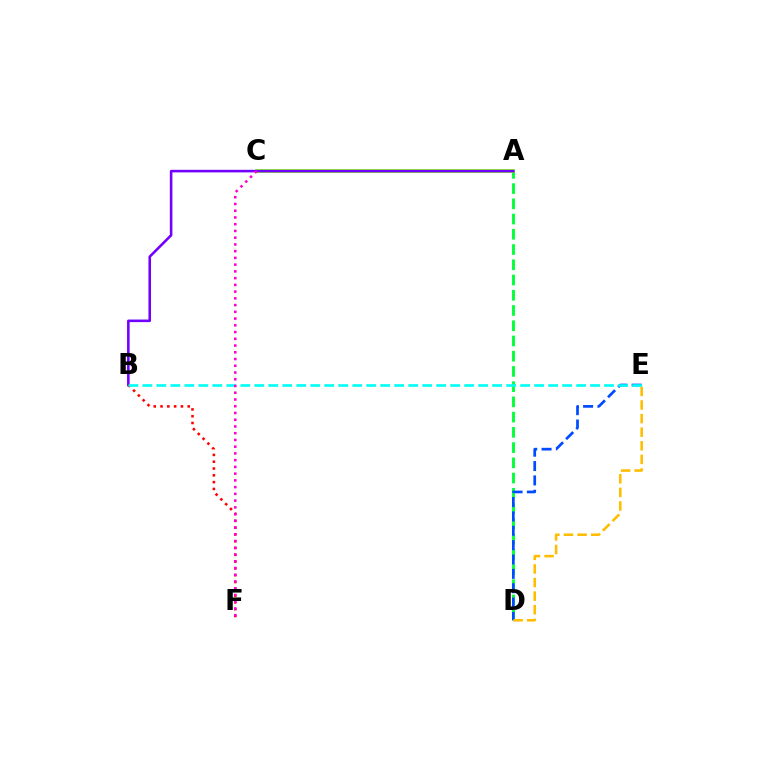{('A', 'D'): [{'color': '#00ff39', 'line_style': 'dashed', 'thickness': 2.07}], ('D', 'E'): [{'color': '#004bff', 'line_style': 'dashed', 'thickness': 1.95}, {'color': '#ffbd00', 'line_style': 'dashed', 'thickness': 1.85}], ('A', 'C'): [{'color': '#84ff00', 'line_style': 'solid', 'thickness': 2.68}], ('A', 'B'): [{'color': '#7200ff', 'line_style': 'solid', 'thickness': 1.85}], ('B', 'F'): [{'color': '#ff0000', 'line_style': 'dotted', 'thickness': 1.85}], ('B', 'E'): [{'color': '#00fff6', 'line_style': 'dashed', 'thickness': 1.9}], ('C', 'F'): [{'color': '#ff00cf', 'line_style': 'dotted', 'thickness': 1.83}]}